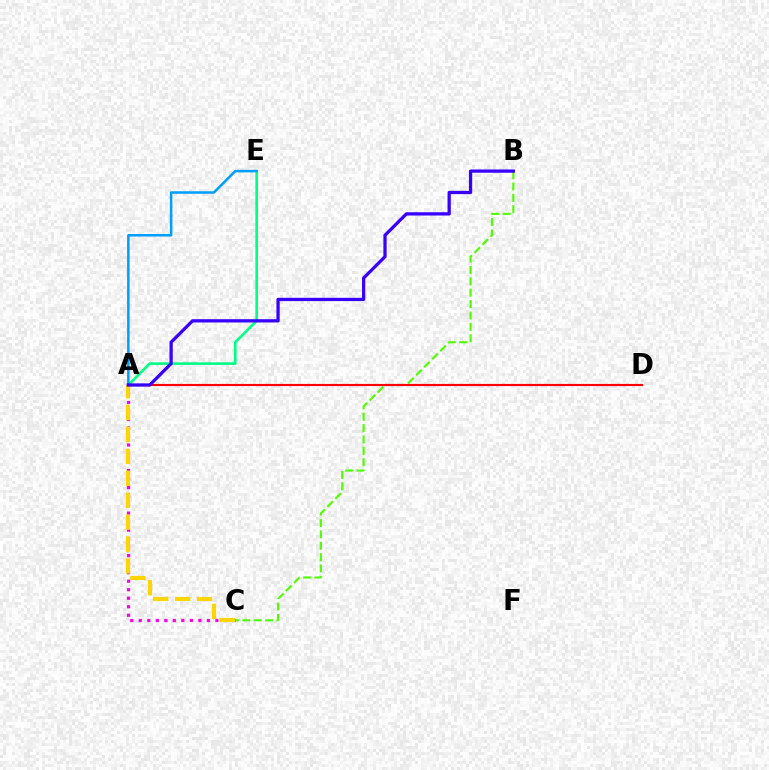{('A', 'E'): [{'color': '#00ff86', 'line_style': 'solid', 'thickness': 1.89}, {'color': '#009eff', 'line_style': 'solid', 'thickness': 1.81}], ('B', 'C'): [{'color': '#4fff00', 'line_style': 'dashed', 'thickness': 1.55}], ('A', 'C'): [{'color': '#ff00ed', 'line_style': 'dotted', 'thickness': 2.31}, {'color': '#ffd500', 'line_style': 'dashed', 'thickness': 2.98}], ('A', 'D'): [{'color': '#ff0000', 'line_style': 'solid', 'thickness': 1.55}], ('A', 'B'): [{'color': '#3700ff', 'line_style': 'solid', 'thickness': 2.35}]}